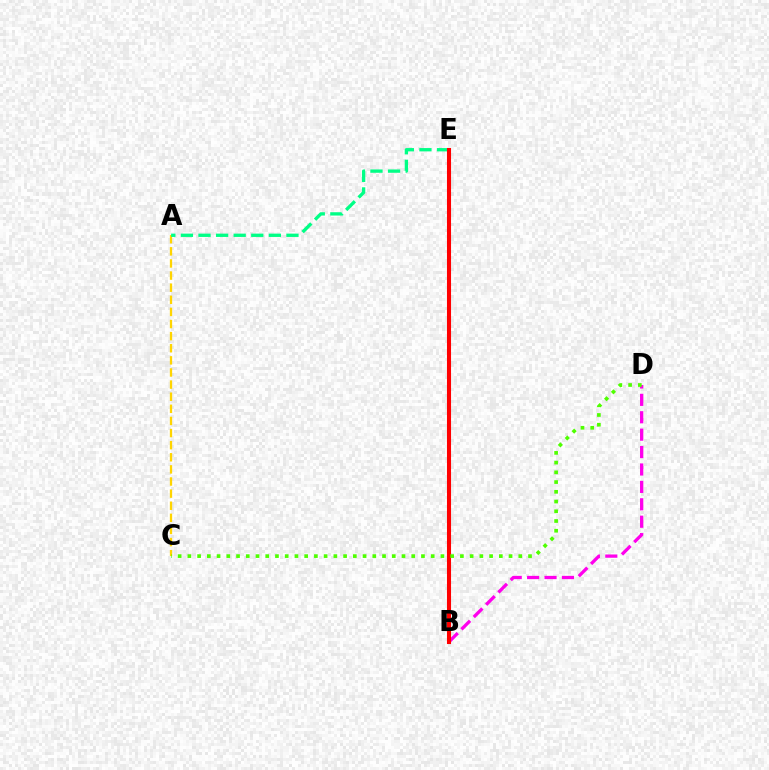{('A', 'C'): [{'color': '#ffd500', 'line_style': 'dashed', 'thickness': 1.65}], ('B', 'E'): [{'color': '#3700ff', 'line_style': 'solid', 'thickness': 2.12}, {'color': '#009eff', 'line_style': 'solid', 'thickness': 1.78}, {'color': '#ff0000', 'line_style': 'solid', 'thickness': 2.93}], ('A', 'E'): [{'color': '#00ff86', 'line_style': 'dashed', 'thickness': 2.39}], ('B', 'D'): [{'color': '#ff00ed', 'line_style': 'dashed', 'thickness': 2.37}], ('C', 'D'): [{'color': '#4fff00', 'line_style': 'dotted', 'thickness': 2.64}]}